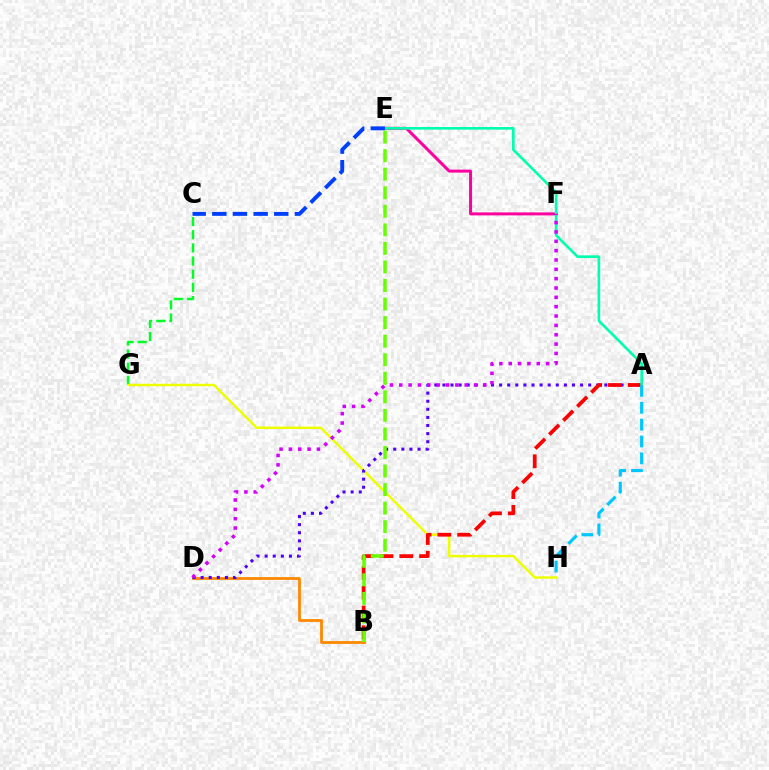{('C', 'G'): [{'color': '#00ff27', 'line_style': 'dashed', 'thickness': 1.79}], ('G', 'H'): [{'color': '#eeff00', 'line_style': 'solid', 'thickness': 1.77}], ('B', 'D'): [{'color': '#ff8800', 'line_style': 'solid', 'thickness': 2.01}], ('E', 'F'): [{'color': '#ff00a0', 'line_style': 'solid', 'thickness': 2.15}], ('A', 'D'): [{'color': '#4f00ff', 'line_style': 'dotted', 'thickness': 2.2}], ('A', 'B'): [{'color': '#ff0000', 'line_style': 'dashed', 'thickness': 2.69}], ('A', 'E'): [{'color': '#00ffaf', 'line_style': 'solid', 'thickness': 1.89}], ('D', 'F'): [{'color': '#d600ff', 'line_style': 'dotted', 'thickness': 2.54}], ('C', 'E'): [{'color': '#003fff', 'line_style': 'dashed', 'thickness': 2.8}], ('B', 'E'): [{'color': '#66ff00', 'line_style': 'dashed', 'thickness': 2.52}], ('A', 'H'): [{'color': '#00c7ff', 'line_style': 'dashed', 'thickness': 2.29}]}